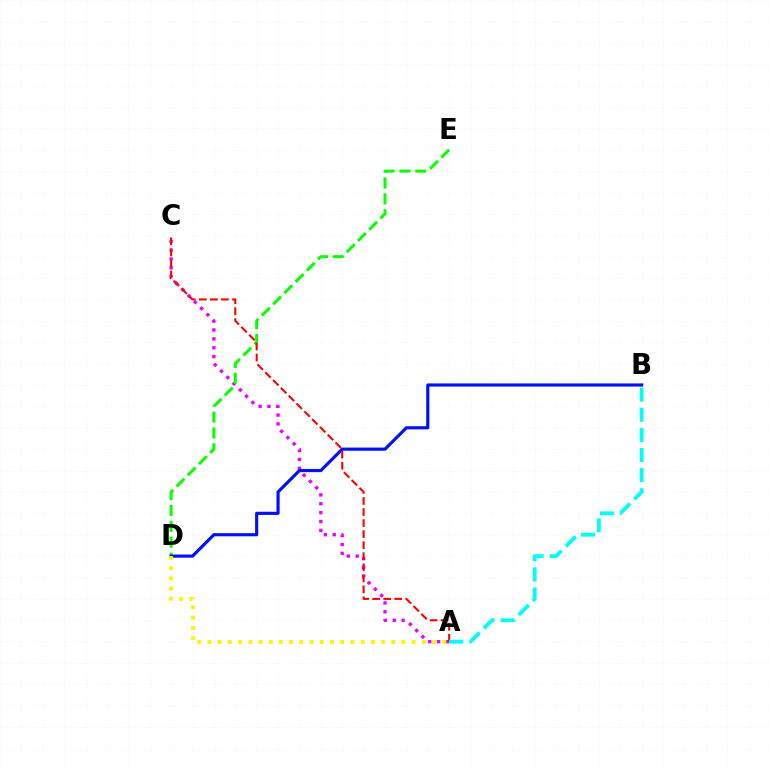{('A', 'C'): [{'color': '#ee00ff', 'line_style': 'dotted', 'thickness': 2.41}, {'color': '#ff0000', 'line_style': 'dashed', 'thickness': 1.5}], ('D', 'E'): [{'color': '#08ff00', 'line_style': 'dashed', 'thickness': 2.16}], ('B', 'D'): [{'color': '#0010ff', 'line_style': 'solid', 'thickness': 2.27}], ('A', 'D'): [{'color': '#fcf500', 'line_style': 'dotted', 'thickness': 2.77}], ('A', 'B'): [{'color': '#00fff6', 'line_style': 'dashed', 'thickness': 2.73}]}